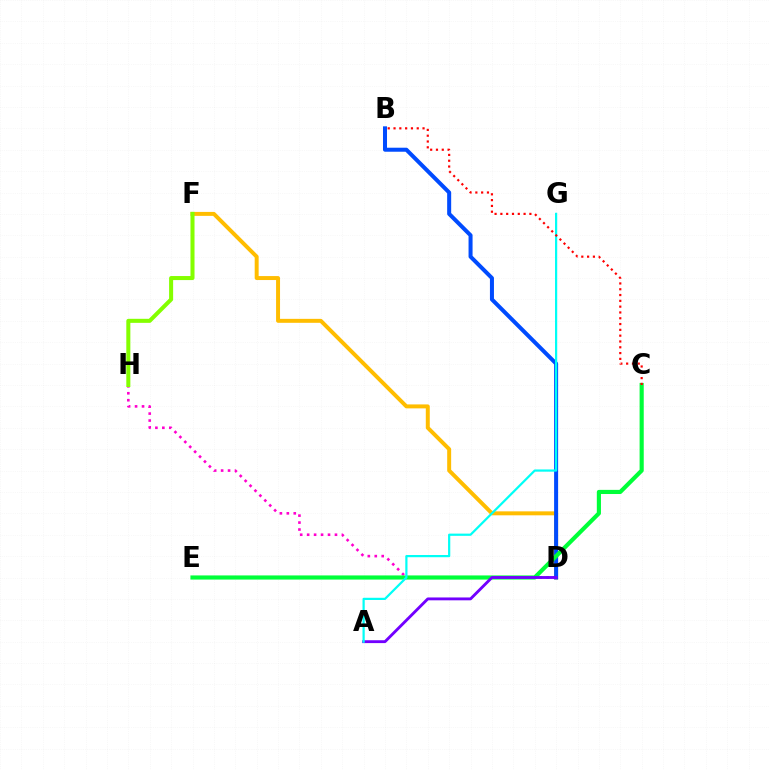{('D', 'F'): [{'color': '#ffbd00', 'line_style': 'solid', 'thickness': 2.85}], ('D', 'H'): [{'color': '#ff00cf', 'line_style': 'dotted', 'thickness': 1.89}], ('B', 'D'): [{'color': '#004bff', 'line_style': 'solid', 'thickness': 2.89}], ('C', 'E'): [{'color': '#00ff39', 'line_style': 'solid', 'thickness': 2.98}], ('A', 'D'): [{'color': '#7200ff', 'line_style': 'solid', 'thickness': 2.06}], ('F', 'H'): [{'color': '#84ff00', 'line_style': 'solid', 'thickness': 2.91}], ('A', 'G'): [{'color': '#00fff6', 'line_style': 'solid', 'thickness': 1.6}], ('B', 'C'): [{'color': '#ff0000', 'line_style': 'dotted', 'thickness': 1.58}]}